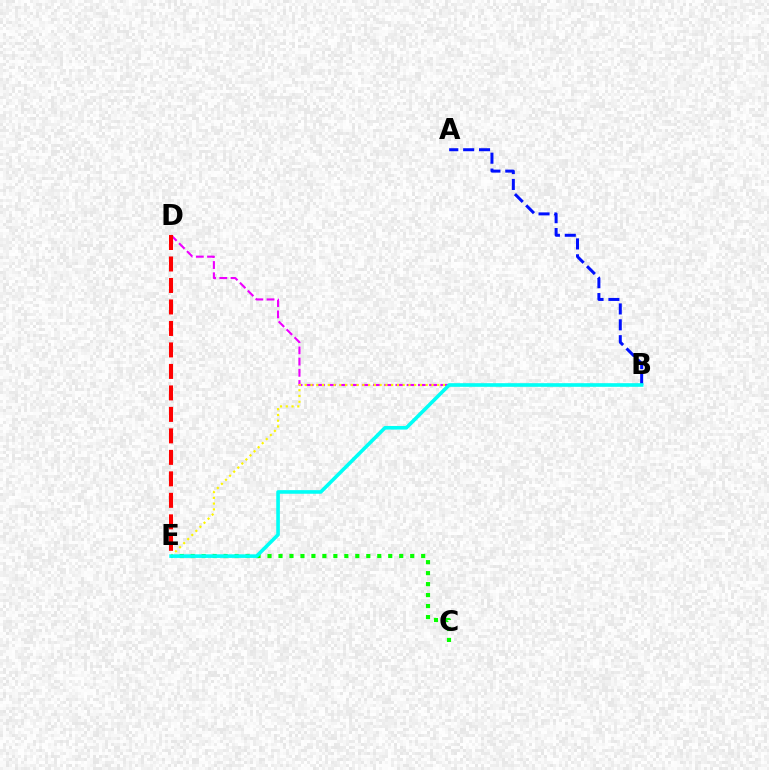{('C', 'E'): [{'color': '#08ff00', 'line_style': 'dotted', 'thickness': 2.98}], ('B', 'D'): [{'color': '#ee00ff', 'line_style': 'dashed', 'thickness': 1.52}], ('A', 'B'): [{'color': '#0010ff', 'line_style': 'dashed', 'thickness': 2.16}], ('B', 'E'): [{'color': '#fcf500', 'line_style': 'dotted', 'thickness': 1.57}, {'color': '#00fff6', 'line_style': 'solid', 'thickness': 2.6}], ('D', 'E'): [{'color': '#ff0000', 'line_style': 'dashed', 'thickness': 2.92}]}